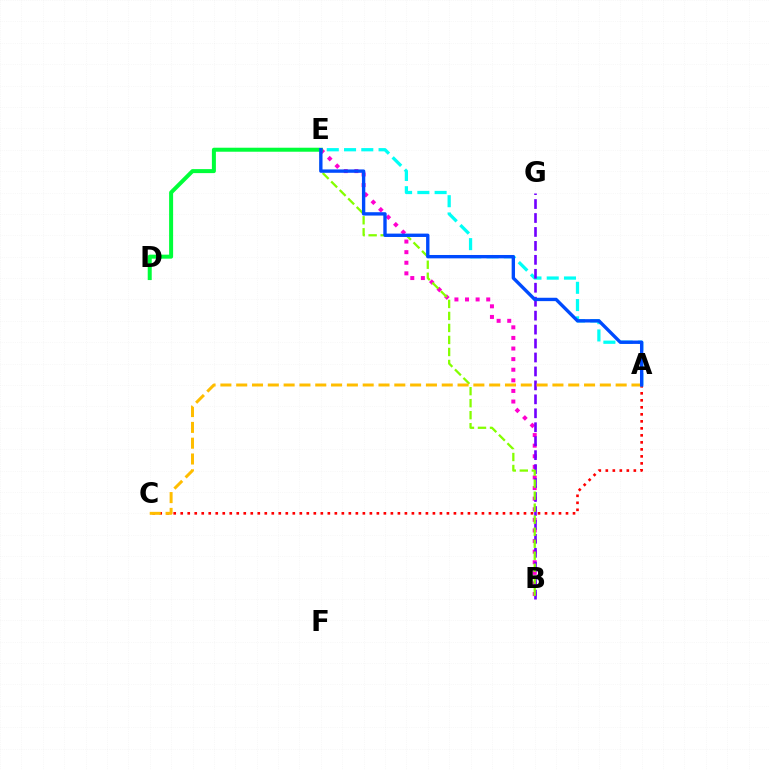{('B', 'E'): [{'color': '#ff00cf', 'line_style': 'dotted', 'thickness': 2.88}, {'color': '#84ff00', 'line_style': 'dashed', 'thickness': 1.63}], ('A', 'E'): [{'color': '#00fff6', 'line_style': 'dashed', 'thickness': 2.34}, {'color': '#004bff', 'line_style': 'solid', 'thickness': 2.42}], ('B', 'G'): [{'color': '#7200ff', 'line_style': 'dashed', 'thickness': 1.89}], ('A', 'C'): [{'color': '#ff0000', 'line_style': 'dotted', 'thickness': 1.9}, {'color': '#ffbd00', 'line_style': 'dashed', 'thickness': 2.15}], ('D', 'E'): [{'color': '#00ff39', 'line_style': 'solid', 'thickness': 2.88}]}